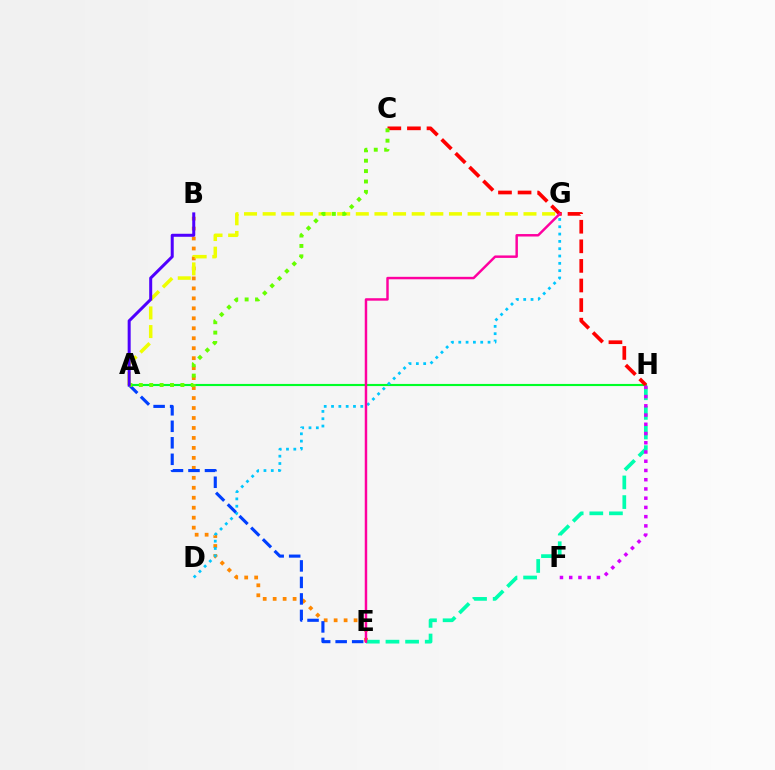{('A', 'H'): [{'color': '#00ff27', 'line_style': 'solid', 'thickness': 1.54}], ('B', 'E'): [{'color': '#ff8800', 'line_style': 'dotted', 'thickness': 2.71}], ('D', 'G'): [{'color': '#00c7ff', 'line_style': 'dotted', 'thickness': 1.99}], ('A', 'G'): [{'color': '#eeff00', 'line_style': 'dashed', 'thickness': 2.53}], ('A', 'E'): [{'color': '#003fff', 'line_style': 'dashed', 'thickness': 2.24}], ('E', 'H'): [{'color': '#00ffaf', 'line_style': 'dashed', 'thickness': 2.67}], ('C', 'H'): [{'color': '#ff0000', 'line_style': 'dashed', 'thickness': 2.66}], ('A', 'C'): [{'color': '#66ff00', 'line_style': 'dotted', 'thickness': 2.82}], ('F', 'H'): [{'color': '#d600ff', 'line_style': 'dotted', 'thickness': 2.51}], ('A', 'B'): [{'color': '#4f00ff', 'line_style': 'solid', 'thickness': 2.17}], ('E', 'G'): [{'color': '#ff00a0', 'line_style': 'solid', 'thickness': 1.77}]}